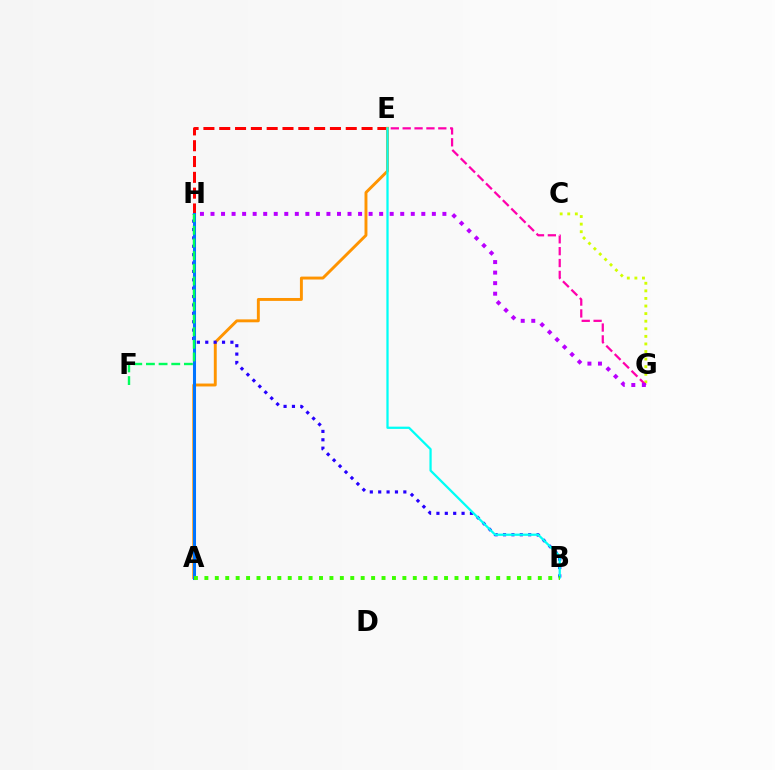{('E', 'H'): [{'color': '#ff0000', 'line_style': 'dashed', 'thickness': 2.15}], ('A', 'E'): [{'color': '#ff9400', 'line_style': 'solid', 'thickness': 2.1}], ('B', 'H'): [{'color': '#2500ff', 'line_style': 'dotted', 'thickness': 2.28}], ('C', 'G'): [{'color': '#d1ff00', 'line_style': 'dotted', 'thickness': 2.06}], ('A', 'H'): [{'color': '#0074ff', 'line_style': 'solid', 'thickness': 2.2}], ('F', 'H'): [{'color': '#00ff5c', 'line_style': 'dashed', 'thickness': 1.72}], ('E', 'G'): [{'color': '#ff00ac', 'line_style': 'dashed', 'thickness': 1.61}], ('B', 'E'): [{'color': '#00fff6', 'line_style': 'solid', 'thickness': 1.62}], ('A', 'B'): [{'color': '#3dff00', 'line_style': 'dotted', 'thickness': 2.83}], ('G', 'H'): [{'color': '#b900ff', 'line_style': 'dotted', 'thickness': 2.86}]}